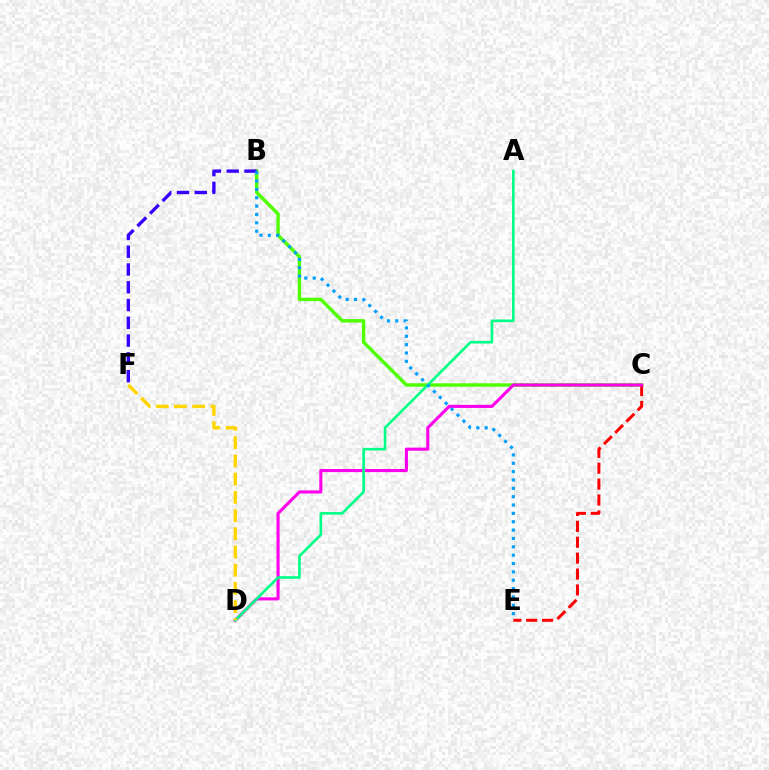{('B', 'C'): [{'color': '#4fff00', 'line_style': 'solid', 'thickness': 2.48}], ('C', 'E'): [{'color': '#ff0000', 'line_style': 'dashed', 'thickness': 2.16}], ('B', 'F'): [{'color': '#3700ff', 'line_style': 'dashed', 'thickness': 2.41}], ('C', 'D'): [{'color': '#ff00ed', 'line_style': 'solid', 'thickness': 2.24}], ('A', 'D'): [{'color': '#00ff86', 'line_style': 'solid', 'thickness': 1.89}], ('B', 'E'): [{'color': '#009eff', 'line_style': 'dotted', 'thickness': 2.27}], ('D', 'F'): [{'color': '#ffd500', 'line_style': 'dashed', 'thickness': 2.47}]}